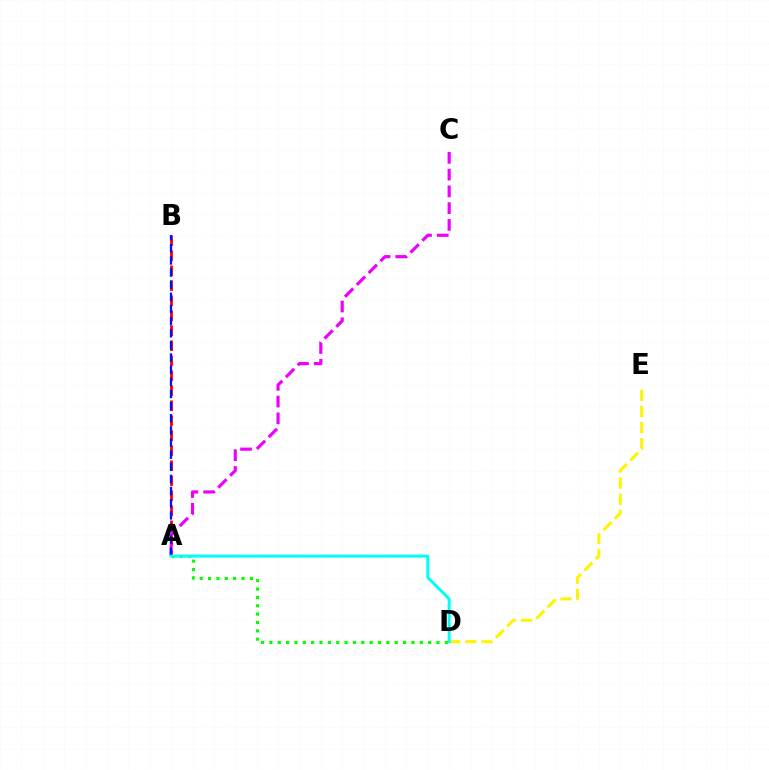{('A', 'B'): [{'color': '#ff0000', 'line_style': 'dashed', 'thickness': 2.04}, {'color': '#0010ff', 'line_style': 'dashed', 'thickness': 1.65}], ('A', 'D'): [{'color': '#08ff00', 'line_style': 'dotted', 'thickness': 2.27}, {'color': '#00fff6', 'line_style': 'solid', 'thickness': 2.14}], ('A', 'C'): [{'color': '#ee00ff', 'line_style': 'dashed', 'thickness': 2.28}], ('D', 'E'): [{'color': '#fcf500', 'line_style': 'dashed', 'thickness': 2.19}]}